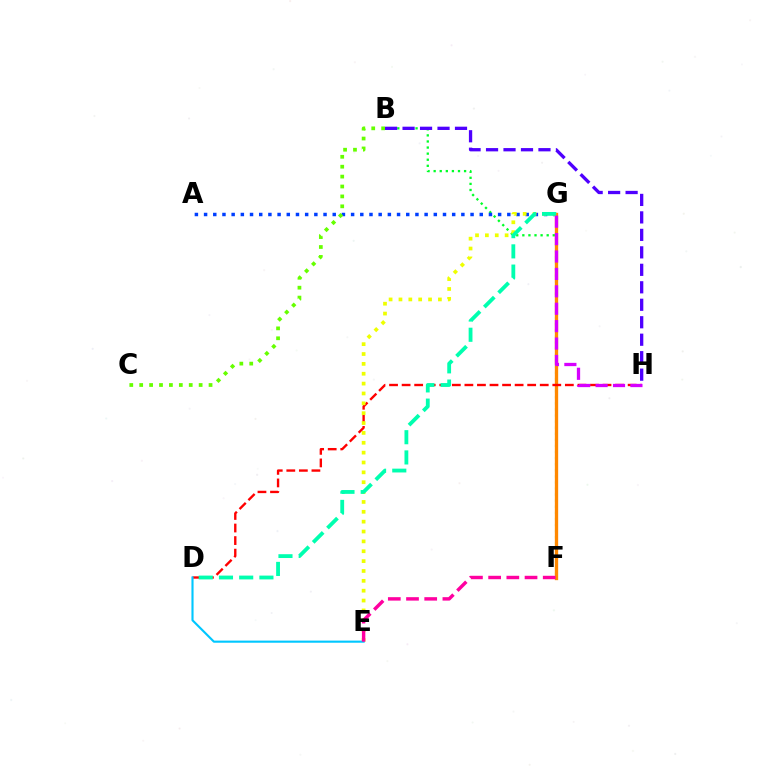{('B', 'F'): [{'color': '#00ff27', 'line_style': 'dotted', 'thickness': 1.65}], ('A', 'G'): [{'color': '#003fff', 'line_style': 'dotted', 'thickness': 2.5}], ('F', 'G'): [{'color': '#ff8800', 'line_style': 'solid', 'thickness': 2.39}], ('D', 'H'): [{'color': '#ff0000', 'line_style': 'dashed', 'thickness': 1.71}], ('E', 'G'): [{'color': '#eeff00', 'line_style': 'dotted', 'thickness': 2.68}], ('B', 'H'): [{'color': '#4f00ff', 'line_style': 'dashed', 'thickness': 2.37}], ('B', 'C'): [{'color': '#66ff00', 'line_style': 'dotted', 'thickness': 2.69}], ('D', 'G'): [{'color': '#00ffaf', 'line_style': 'dashed', 'thickness': 2.75}], ('D', 'E'): [{'color': '#00c7ff', 'line_style': 'solid', 'thickness': 1.53}], ('E', 'F'): [{'color': '#ff00a0', 'line_style': 'dashed', 'thickness': 2.47}], ('G', 'H'): [{'color': '#d600ff', 'line_style': 'dashed', 'thickness': 2.37}]}